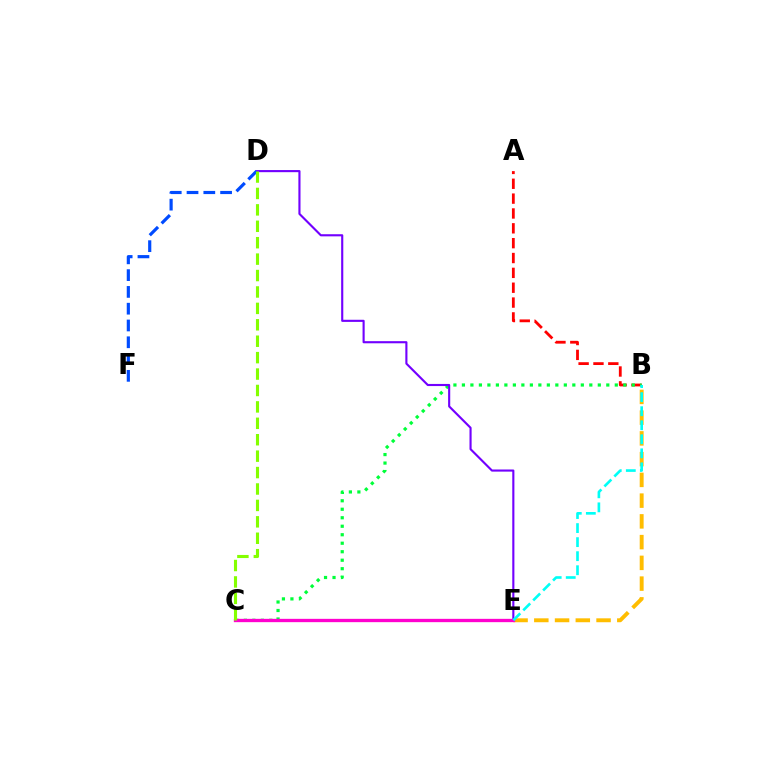{('A', 'B'): [{'color': '#ff0000', 'line_style': 'dashed', 'thickness': 2.02}], ('B', 'E'): [{'color': '#ffbd00', 'line_style': 'dashed', 'thickness': 2.82}, {'color': '#00fff6', 'line_style': 'dashed', 'thickness': 1.91}], ('B', 'C'): [{'color': '#00ff39', 'line_style': 'dotted', 'thickness': 2.31}], ('D', 'E'): [{'color': '#7200ff', 'line_style': 'solid', 'thickness': 1.53}], ('D', 'F'): [{'color': '#004bff', 'line_style': 'dashed', 'thickness': 2.28}], ('C', 'E'): [{'color': '#ff00cf', 'line_style': 'solid', 'thickness': 2.39}], ('C', 'D'): [{'color': '#84ff00', 'line_style': 'dashed', 'thickness': 2.23}]}